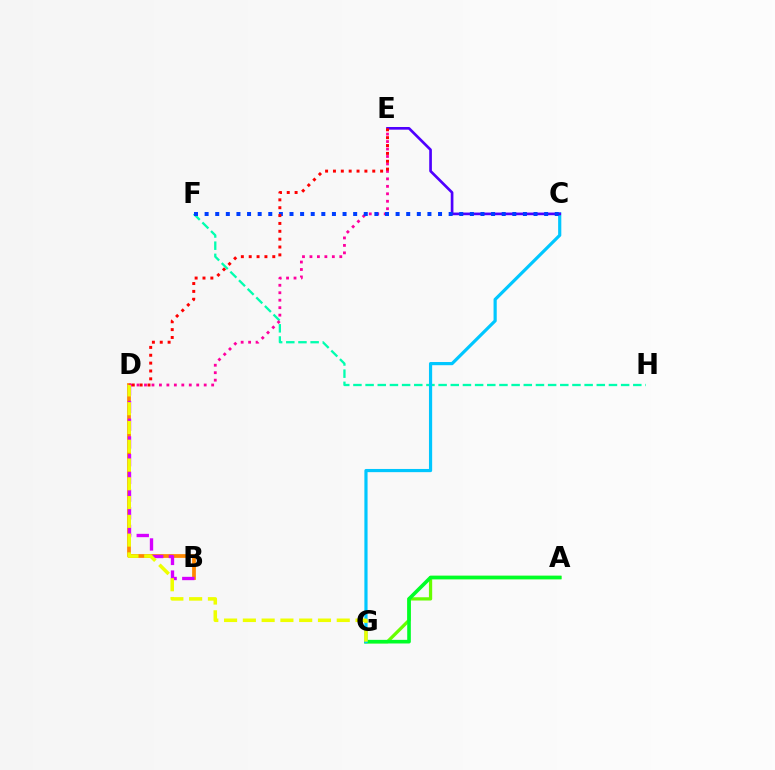{('A', 'G'): [{'color': '#66ff00', 'line_style': 'solid', 'thickness': 2.34}, {'color': '#00ff27', 'line_style': 'solid', 'thickness': 2.61}], ('F', 'H'): [{'color': '#00ffaf', 'line_style': 'dashed', 'thickness': 1.65}], ('B', 'D'): [{'color': '#ff8800', 'line_style': 'solid', 'thickness': 2.7}, {'color': '#d600ff', 'line_style': 'dashed', 'thickness': 2.41}], ('D', 'E'): [{'color': '#ff00a0', 'line_style': 'dotted', 'thickness': 2.03}, {'color': '#ff0000', 'line_style': 'dotted', 'thickness': 2.14}], ('C', 'G'): [{'color': '#00c7ff', 'line_style': 'solid', 'thickness': 2.29}], ('C', 'E'): [{'color': '#4f00ff', 'line_style': 'solid', 'thickness': 1.92}], ('C', 'F'): [{'color': '#003fff', 'line_style': 'dotted', 'thickness': 2.88}], ('D', 'G'): [{'color': '#eeff00', 'line_style': 'dashed', 'thickness': 2.55}]}